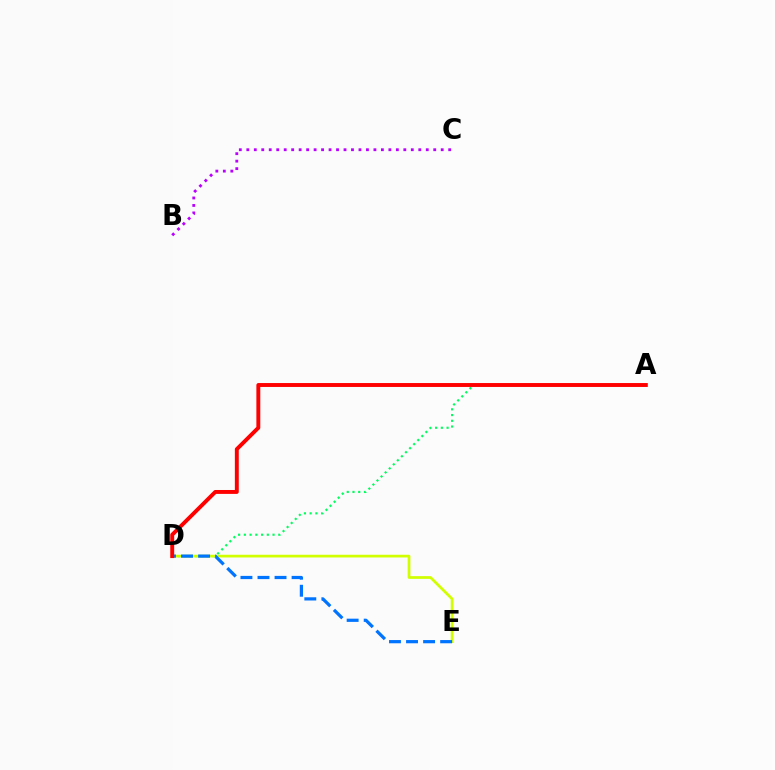{('A', 'D'): [{'color': '#00ff5c', 'line_style': 'dotted', 'thickness': 1.56}, {'color': '#ff0000', 'line_style': 'solid', 'thickness': 2.82}], ('D', 'E'): [{'color': '#d1ff00', 'line_style': 'solid', 'thickness': 1.96}, {'color': '#0074ff', 'line_style': 'dashed', 'thickness': 2.32}], ('B', 'C'): [{'color': '#b900ff', 'line_style': 'dotted', 'thickness': 2.03}]}